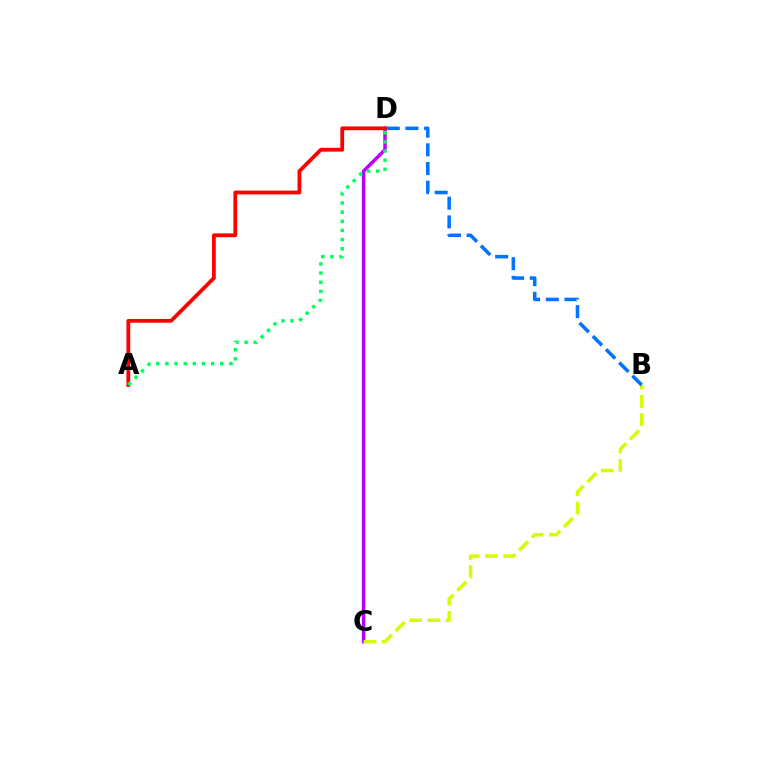{('C', 'D'): [{'color': '#b900ff', 'line_style': 'solid', 'thickness': 2.51}], ('B', 'C'): [{'color': '#d1ff00', 'line_style': 'dashed', 'thickness': 2.47}], ('B', 'D'): [{'color': '#0074ff', 'line_style': 'dashed', 'thickness': 2.54}], ('A', 'D'): [{'color': '#ff0000', 'line_style': 'solid', 'thickness': 2.73}, {'color': '#00ff5c', 'line_style': 'dotted', 'thickness': 2.48}]}